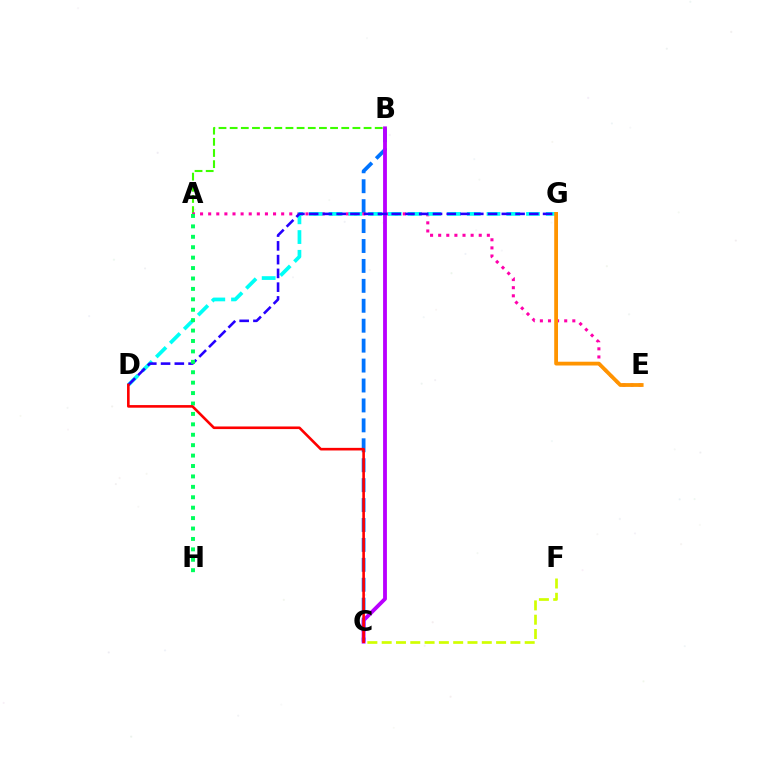{('B', 'C'): [{'color': '#0074ff', 'line_style': 'dashed', 'thickness': 2.71}, {'color': '#b900ff', 'line_style': 'solid', 'thickness': 2.76}], ('A', 'B'): [{'color': '#3dff00', 'line_style': 'dashed', 'thickness': 1.52}], ('A', 'E'): [{'color': '#ff00ac', 'line_style': 'dotted', 'thickness': 2.2}], ('D', 'G'): [{'color': '#00fff6', 'line_style': 'dashed', 'thickness': 2.68}, {'color': '#2500ff', 'line_style': 'dashed', 'thickness': 1.87}], ('C', 'F'): [{'color': '#d1ff00', 'line_style': 'dashed', 'thickness': 1.94}], ('E', 'G'): [{'color': '#ff9400', 'line_style': 'solid', 'thickness': 2.73}], ('A', 'H'): [{'color': '#00ff5c', 'line_style': 'dotted', 'thickness': 2.83}], ('C', 'D'): [{'color': '#ff0000', 'line_style': 'solid', 'thickness': 1.88}]}